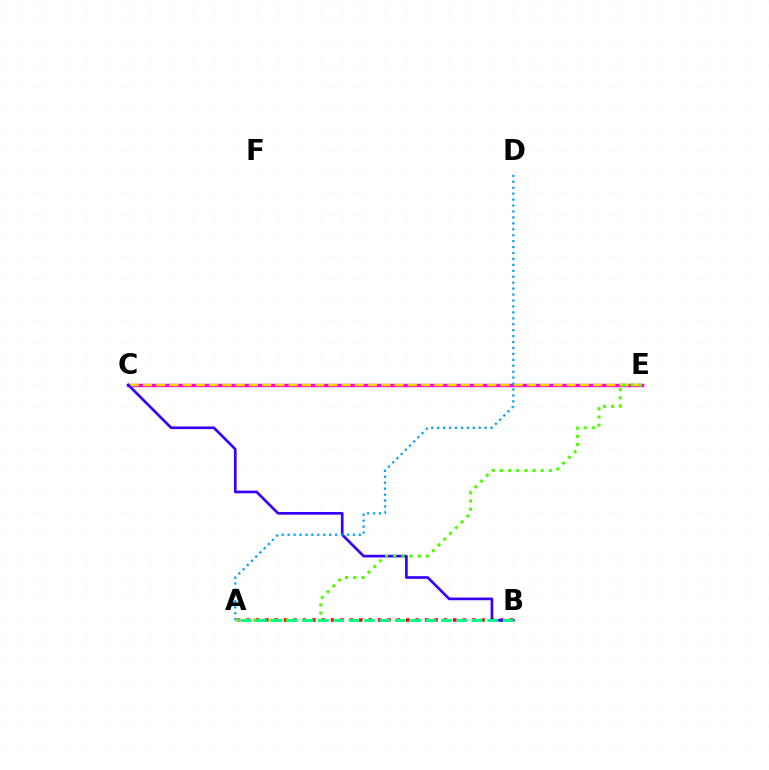{('A', 'B'): [{'color': '#ff0000', 'line_style': 'dotted', 'thickness': 2.55}, {'color': '#00ff86', 'line_style': 'dashed', 'thickness': 2.09}], ('C', 'E'): [{'color': '#ff00ed', 'line_style': 'solid', 'thickness': 2.46}, {'color': '#ffd500', 'line_style': 'dashed', 'thickness': 1.8}], ('B', 'C'): [{'color': '#3700ff', 'line_style': 'solid', 'thickness': 1.93}], ('A', 'D'): [{'color': '#009eff', 'line_style': 'dotted', 'thickness': 1.61}], ('A', 'E'): [{'color': '#4fff00', 'line_style': 'dotted', 'thickness': 2.21}]}